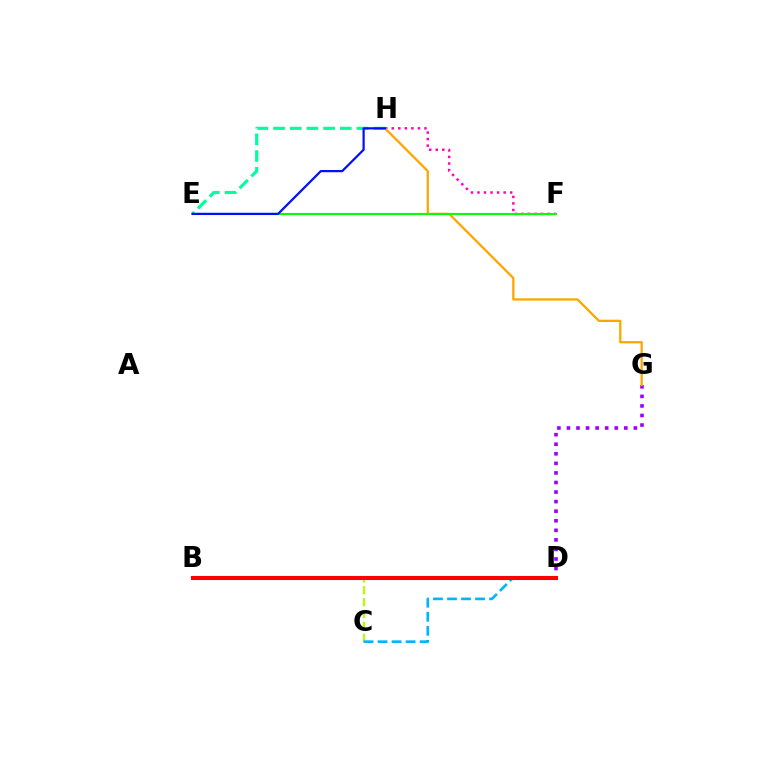{('D', 'G'): [{'color': '#9b00ff', 'line_style': 'dotted', 'thickness': 2.6}], ('B', 'C'): [{'color': '#b3ff00', 'line_style': 'dashed', 'thickness': 1.62}], ('F', 'H'): [{'color': '#ff00bd', 'line_style': 'dotted', 'thickness': 1.78}], ('G', 'H'): [{'color': '#ffa500', 'line_style': 'solid', 'thickness': 1.64}], ('E', 'F'): [{'color': '#08ff00', 'line_style': 'solid', 'thickness': 1.52}], ('E', 'H'): [{'color': '#00ff9d', 'line_style': 'dashed', 'thickness': 2.27}, {'color': '#0010ff', 'line_style': 'solid', 'thickness': 1.6}], ('C', 'D'): [{'color': '#00b5ff', 'line_style': 'dashed', 'thickness': 1.91}], ('B', 'D'): [{'color': '#ff0000', 'line_style': 'solid', 'thickness': 2.94}]}